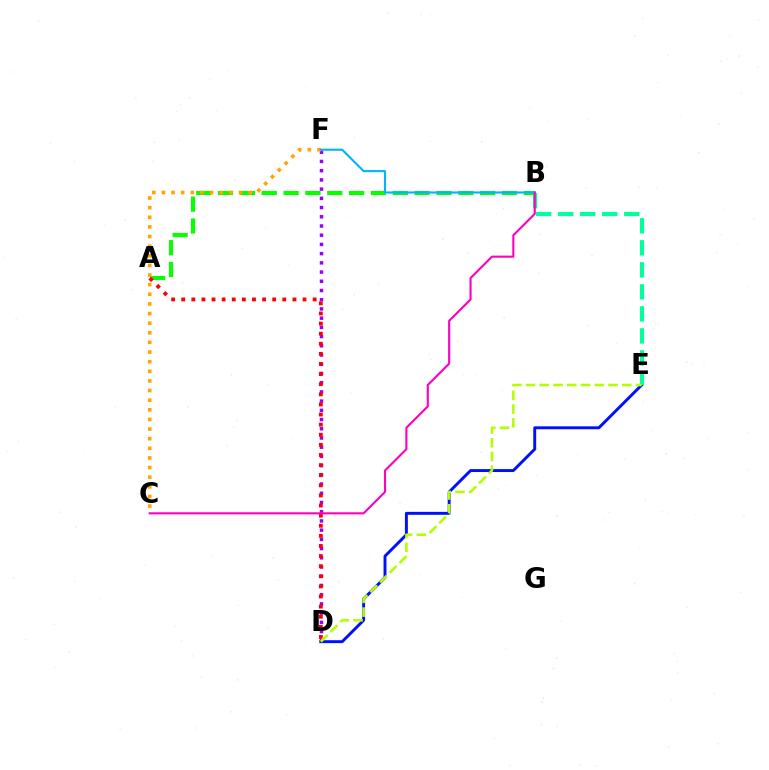{('D', 'F'): [{'color': '#9b00ff', 'line_style': 'dotted', 'thickness': 2.5}], ('A', 'B'): [{'color': '#08ff00', 'line_style': 'dashed', 'thickness': 2.97}], ('D', 'E'): [{'color': '#0010ff', 'line_style': 'solid', 'thickness': 2.11}, {'color': '#b3ff00', 'line_style': 'dashed', 'thickness': 1.87}], ('A', 'D'): [{'color': '#ff0000', 'line_style': 'dotted', 'thickness': 2.75}], ('C', 'F'): [{'color': '#ffa500', 'line_style': 'dotted', 'thickness': 2.62}], ('B', 'E'): [{'color': '#00ff9d', 'line_style': 'dashed', 'thickness': 2.99}], ('B', 'F'): [{'color': '#00b5ff', 'line_style': 'solid', 'thickness': 1.52}], ('B', 'C'): [{'color': '#ff00bd', 'line_style': 'solid', 'thickness': 1.52}]}